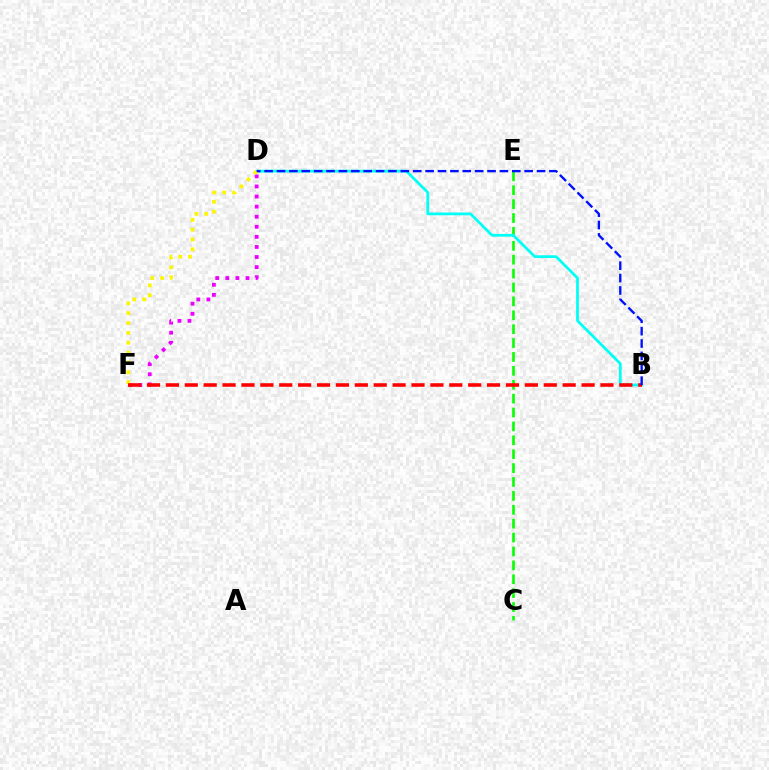{('C', 'E'): [{'color': '#08ff00', 'line_style': 'dashed', 'thickness': 1.89}], ('D', 'F'): [{'color': '#ee00ff', 'line_style': 'dotted', 'thickness': 2.74}, {'color': '#fcf500', 'line_style': 'dotted', 'thickness': 2.68}], ('B', 'D'): [{'color': '#00fff6', 'line_style': 'solid', 'thickness': 1.99}, {'color': '#0010ff', 'line_style': 'dashed', 'thickness': 1.68}], ('B', 'F'): [{'color': '#ff0000', 'line_style': 'dashed', 'thickness': 2.57}]}